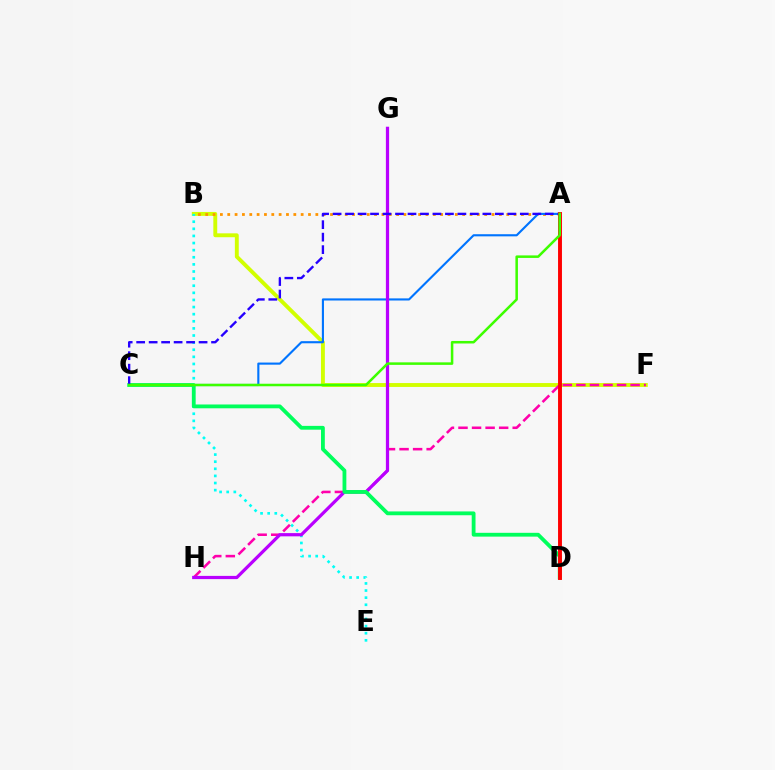{('B', 'F'): [{'color': '#d1ff00', 'line_style': 'solid', 'thickness': 2.8}], ('B', 'E'): [{'color': '#00fff6', 'line_style': 'dotted', 'thickness': 1.93}], ('A', 'B'): [{'color': '#ff9400', 'line_style': 'dotted', 'thickness': 1.99}], ('A', 'C'): [{'color': '#0074ff', 'line_style': 'solid', 'thickness': 1.53}, {'color': '#2500ff', 'line_style': 'dashed', 'thickness': 1.7}, {'color': '#3dff00', 'line_style': 'solid', 'thickness': 1.82}], ('F', 'H'): [{'color': '#ff00ac', 'line_style': 'dashed', 'thickness': 1.84}], ('G', 'H'): [{'color': '#b900ff', 'line_style': 'solid', 'thickness': 2.32}], ('C', 'D'): [{'color': '#00ff5c', 'line_style': 'solid', 'thickness': 2.74}], ('A', 'D'): [{'color': '#ff0000', 'line_style': 'solid', 'thickness': 2.81}]}